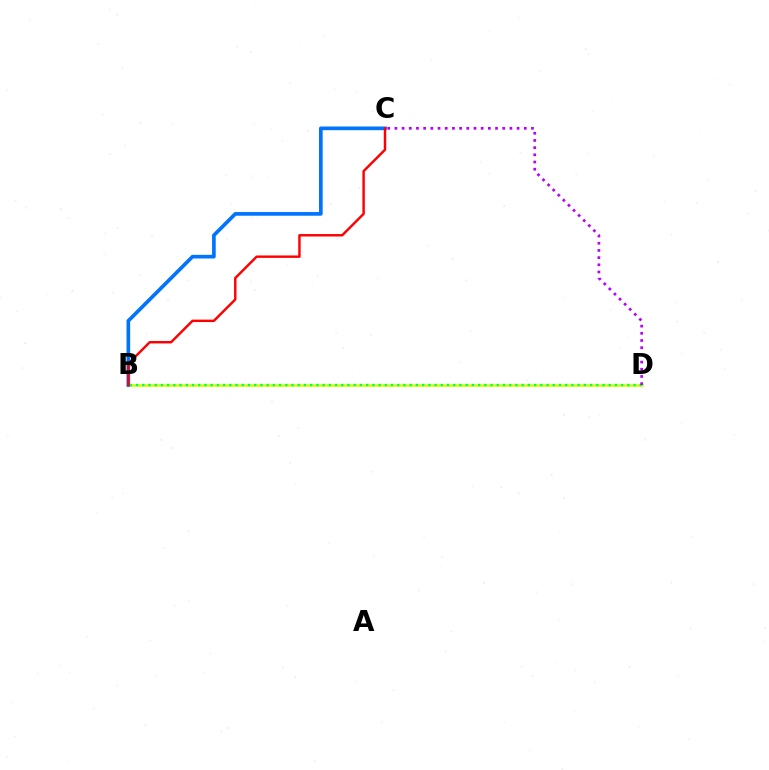{('B', 'D'): [{'color': '#d1ff00', 'line_style': 'solid', 'thickness': 1.87}, {'color': '#00ff5c', 'line_style': 'dotted', 'thickness': 1.69}], ('B', 'C'): [{'color': '#0074ff', 'line_style': 'solid', 'thickness': 2.64}, {'color': '#ff0000', 'line_style': 'solid', 'thickness': 1.75}], ('C', 'D'): [{'color': '#b900ff', 'line_style': 'dotted', 'thickness': 1.95}]}